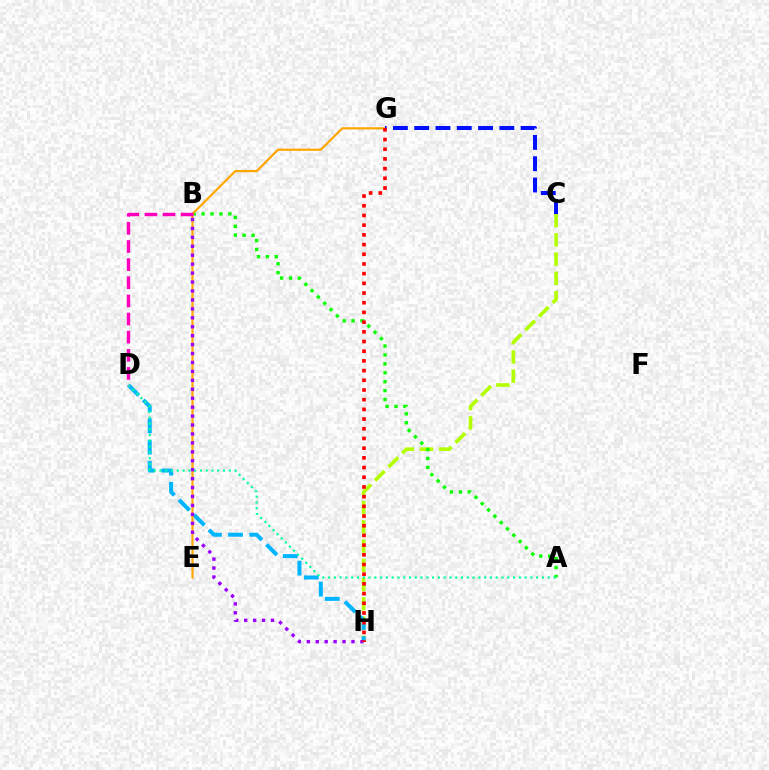{('C', 'H'): [{'color': '#b3ff00', 'line_style': 'dashed', 'thickness': 2.62}], ('D', 'H'): [{'color': '#00b5ff', 'line_style': 'dashed', 'thickness': 2.88}], ('A', 'B'): [{'color': '#08ff00', 'line_style': 'dotted', 'thickness': 2.42}], ('A', 'D'): [{'color': '#00ff9d', 'line_style': 'dotted', 'thickness': 1.57}], ('E', 'G'): [{'color': '#ffa500', 'line_style': 'solid', 'thickness': 1.57}], ('C', 'G'): [{'color': '#0010ff', 'line_style': 'dashed', 'thickness': 2.89}], ('B', 'D'): [{'color': '#ff00bd', 'line_style': 'dashed', 'thickness': 2.46}], ('B', 'H'): [{'color': '#9b00ff', 'line_style': 'dotted', 'thickness': 2.43}], ('G', 'H'): [{'color': '#ff0000', 'line_style': 'dotted', 'thickness': 2.63}]}